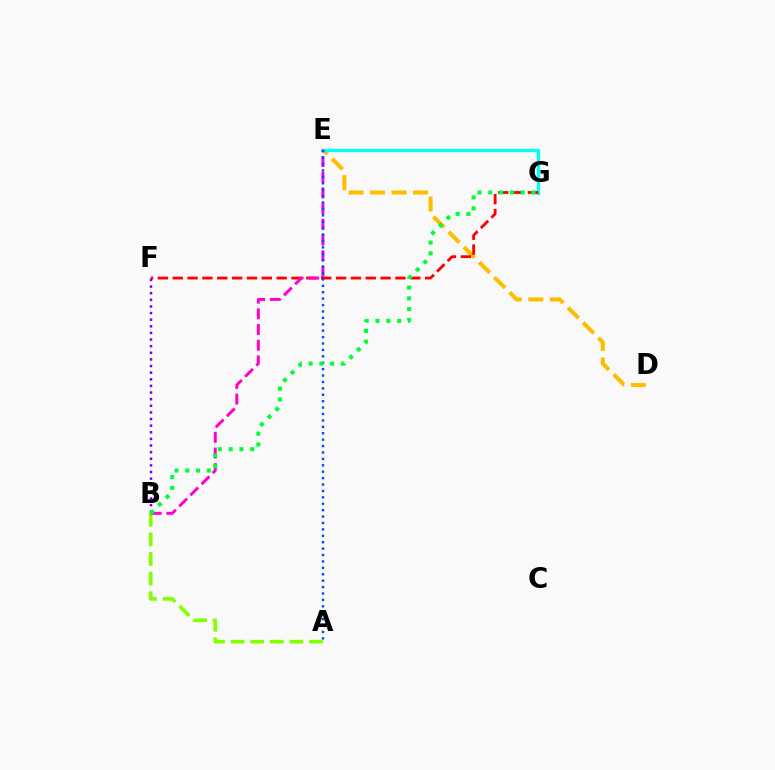{('A', 'B'): [{'color': '#84ff00', 'line_style': 'dashed', 'thickness': 2.67}], ('D', 'E'): [{'color': '#ffbd00', 'line_style': 'dashed', 'thickness': 2.92}], ('E', 'G'): [{'color': '#00fff6', 'line_style': 'solid', 'thickness': 2.42}], ('F', 'G'): [{'color': '#ff0000', 'line_style': 'dashed', 'thickness': 2.02}], ('B', 'E'): [{'color': '#ff00cf', 'line_style': 'dashed', 'thickness': 2.13}], ('B', 'F'): [{'color': '#7200ff', 'line_style': 'dotted', 'thickness': 1.8}], ('A', 'E'): [{'color': '#004bff', 'line_style': 'dotted', 'thickness': 1.74}], ('B', 'G'): [{'color': '#00ff39', 'line_style': 'dotted', 'thickness': 2.93}]}